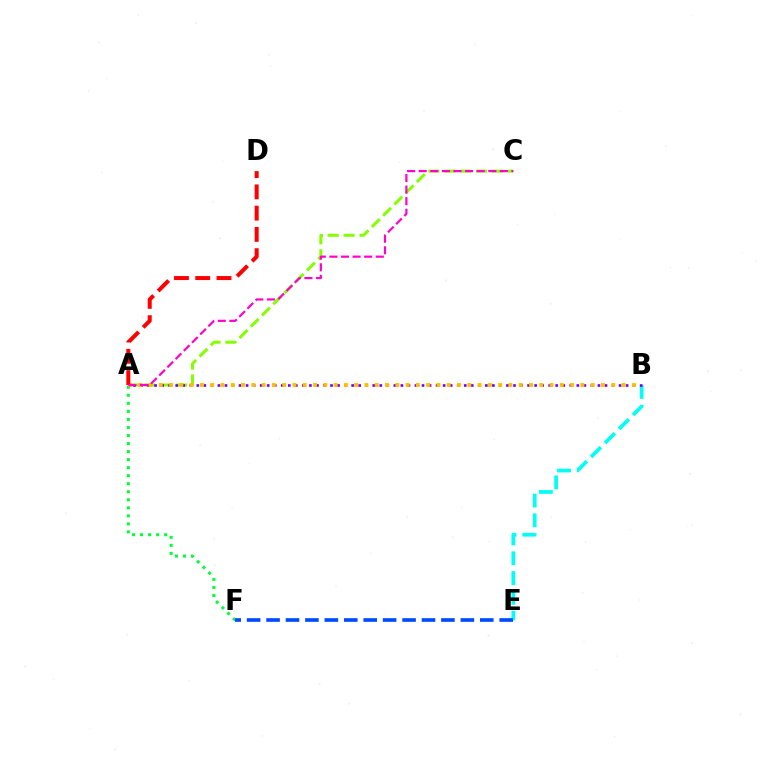{('B', 'E'): [{'color': '#00fff6', 'line_style': 'dashed', 'thickness': 2.69}], ('A', 'C'): [{'color': '#84ff00', 'line_style': 'dashed', 'thickness': 2.16}, {'color': '#ff00cf', 'line_style': 'dashed', 'thickness': 1.58}], ('A', 'B'): [{'color': '#7200ff', 'line_style': 'dotted', 'thickness': 1.91}, {'color': '#ffbd00', 'line_style': 'dotted', 'thickness': 2.79}], ('A', 'F'): [{'color': '#00ff39', 'line_style': 'dotted', 'thickness': 2.18}], ('A', 'D'): [{'color': '#ff0000', 'line_style': 'dashed', 'thickness': 2.89}], ('E', 'F'): [{'color': '#004bff', 'line_style': 'dashed', 'thickness': 2.64}]}